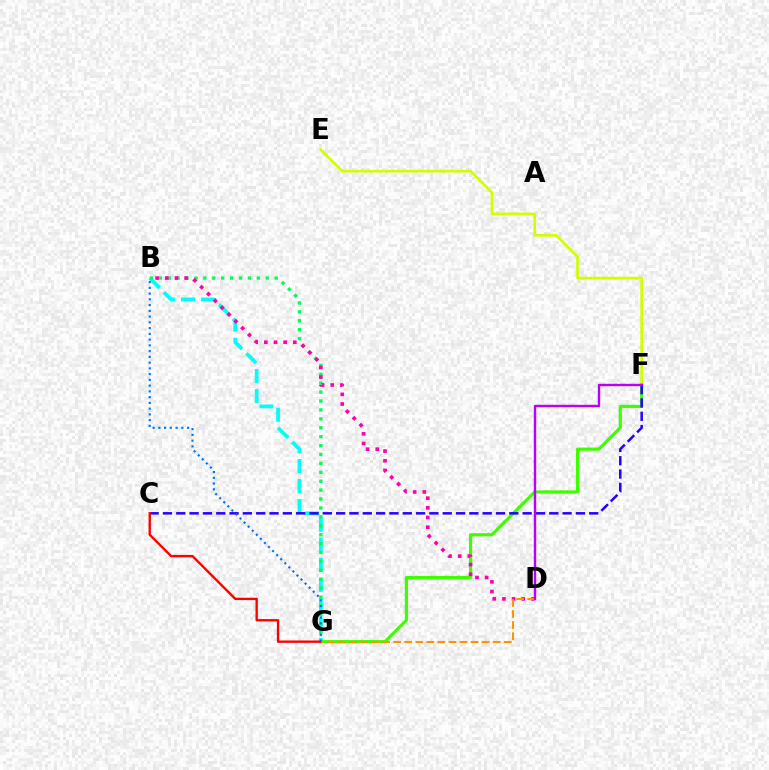{('B', 'G'): [{'color': '#00fff6', 'line_style': 'dashed', 'thickness': 2.72}, {'color': '#00ff5c', 'line_style': 'dotted', 'thickness': 2.42}, {'color': '#0074ff', 'line_style': 'dotted', 'thickness': 1.56}], ('E', 'F'): [{'color': '#d1ff00', 'line_style': 'solid', 'thickness': 1.94}], ('F', 'G'): [{'color': '#3dff00', 'line_style': 'solid', 'thickness': 2.29}], ('B', 'D'): [{'color': '#ff00ac', 'line_style': 'dotted', 'thickness': 2.63}], ('C', 'F'): [{'color': '#2500ff', 'line_style': 'dashed', 'thickness': 1.81}], ('C', 'G'): [{'color': '#ff0000', 'line_style': 'solid', 'thickness': 1.69}], ('D', 'G'): [{'color': '#ff9400', 'line_style': 'dashed', 'thickness': 1.5}], ('D', 'F'): [{'color': '#b900ff', 'line_style': 'solid', 'thickness': 1.72}]}